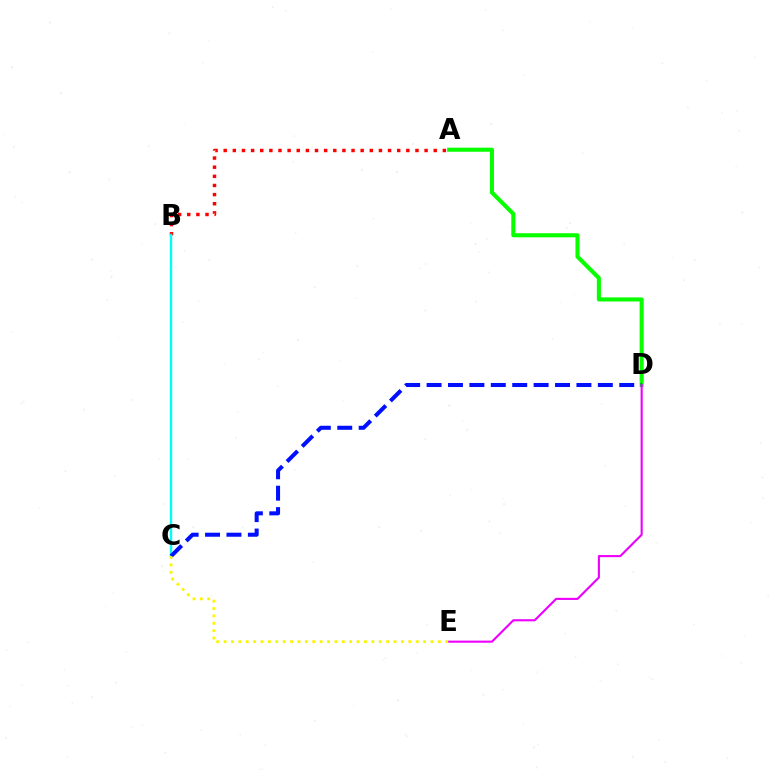{('A', 'D'): [{'color': '#08ff00', 'line_style': 'solid', 'thickness': 2.94}], ('A', 'B'): [{'color': '#ff0000', 'line_style': 'dotted', 'thickness': 2.48}], ('B', 'C'): [{'color': '#00fff6', 'line_style': 'solid', 'thickness': 1.75}], ('C', 'D'): [{'color': '#0010ff', 'line_style': 'dashed', 'thickness': 2.91}], ('D', 'E'): [{'color': '#ee00ff', 'line_style': 'solid', 'thickness': 1.52}], ('C', 'E'): [{'color': '#fcf500', 'line_style': 'dotted', 'thickness': 2.01}]}